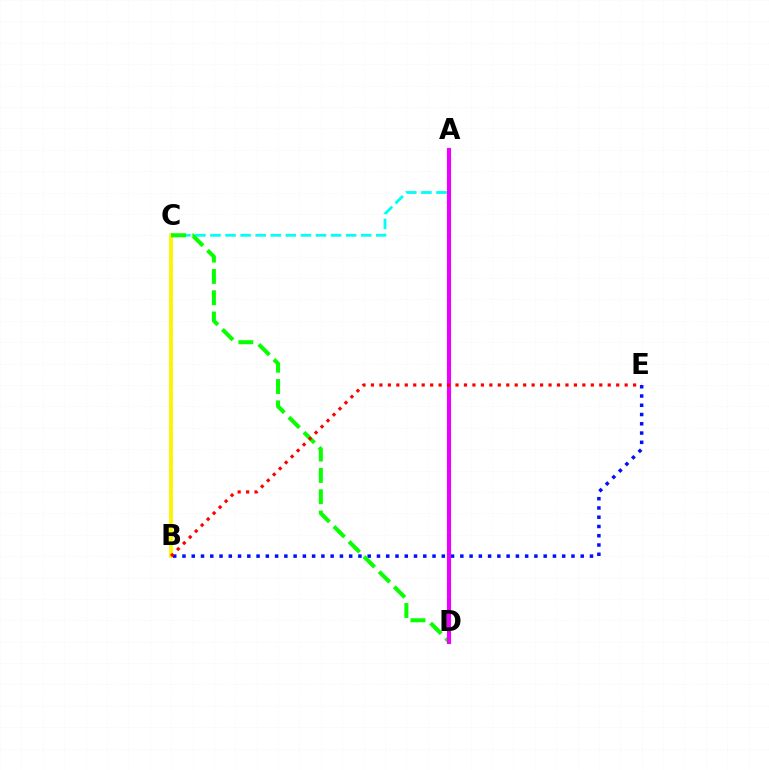{('B', 'C'): [{'color': '#fcf500', 'line_style': 'solid', 'thickness': 2.75}], ('A', 'C'): [{'color': '#00fff6', 'line_style': 'dashed', 'thickness': 2.05}], ('B', 'E'): [{'color': '#0010ff', 'line_style': 'dotted', 'thickness': 2.52}, {'color': '#ff0000', 'line_style': 'dotted', 'thickness': 2.3}], ('C', 'D'): [{'color': '#08ff00', 'line_style': 'dashed', 'thickness': 2.9}], ('A', 'D'): [{'color': '#ee00ff', 'line_style': 'solid', 'thickness': 2.96}]}